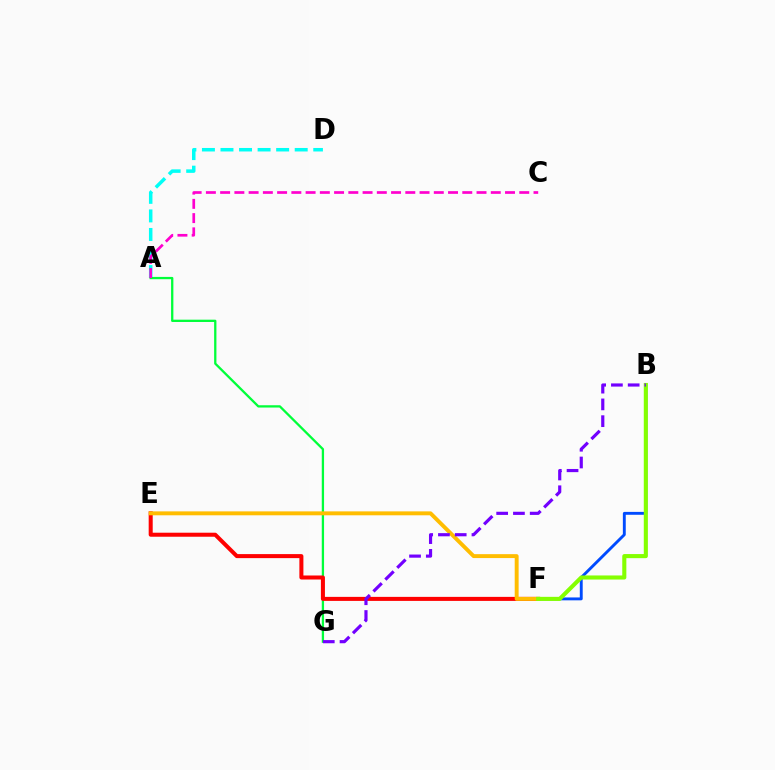{('A', 'D'): [{'color': '#00fff6', 'line_style': 'dashed', 'thickness': 2.52}], ('A', 'G'): [{'color': '#00ff39', 'line_style': 'solid', 'thickness': 1.65}], ('A', 'C'): [{'color': '#ff00cf', 'line_style': 'dashed', 'thickness': 1.94}], ('E', 'F'): [{'color': '#ff0000', 'line_style': 'solid', 'thickness': 2.9}, {'color': '#ffbd00', 'line_style': 'solid', 'thickness': 2.82}], ('B', 'F'): [{'color': '#004bff', 'line_style': 'solid', 'thickness': 2.08}, {'color': '#84ff00', 'line_style': 'solid', 'thickness': 2.94}], ('B', 'G'): [{'color': '#7200ff', 'line_style': 'dashed', 'thickness': 2.28}]}